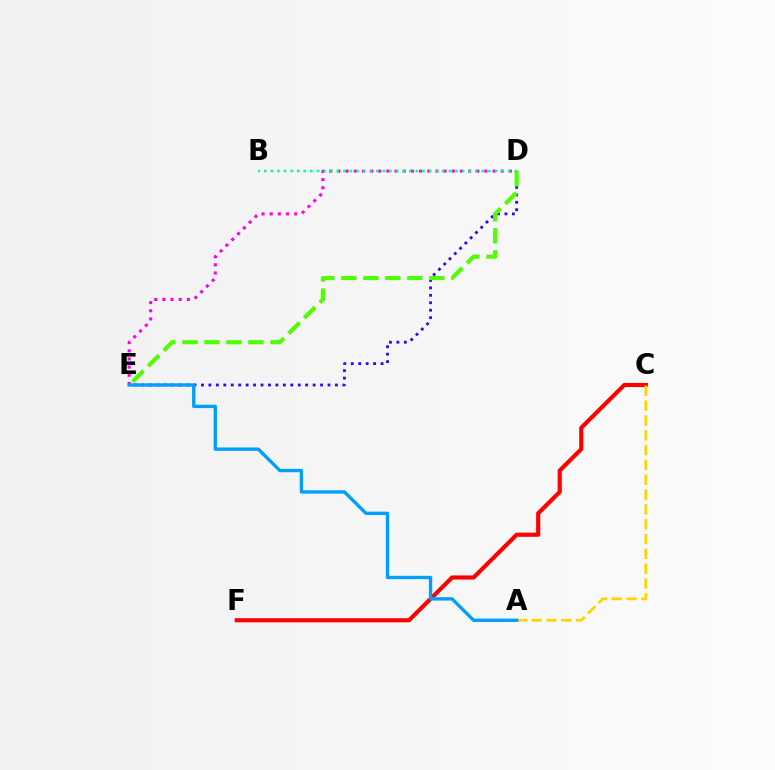{('D', 'E'): [{'color': '#ff00ed', 'line_style': 'dotted', 'thickness': 2.22}, {'color': '#3700ff', 'line_style': 'dotted', 'thickness': 2.02}, {'color': '#4fff00', 'line_style': 'dashed', 'thickness': 2.99}], ('C', 'F'): [{'color': '#ff0000', 'line_style': 'solid', 'thickness': 2.98}], ('B', 'D'): [{'color': '#00ff86', 'line_style': 'dotted', 'thickness': 1.79}], ('A', 'C'): [{'color': '#ffd500', 'line_style': 'dashed', 'thickness': 2.01}], ('A', 'E'): [{'color': '#009eff', 'line_style': 'solid', 'thickness': 2.42}]}